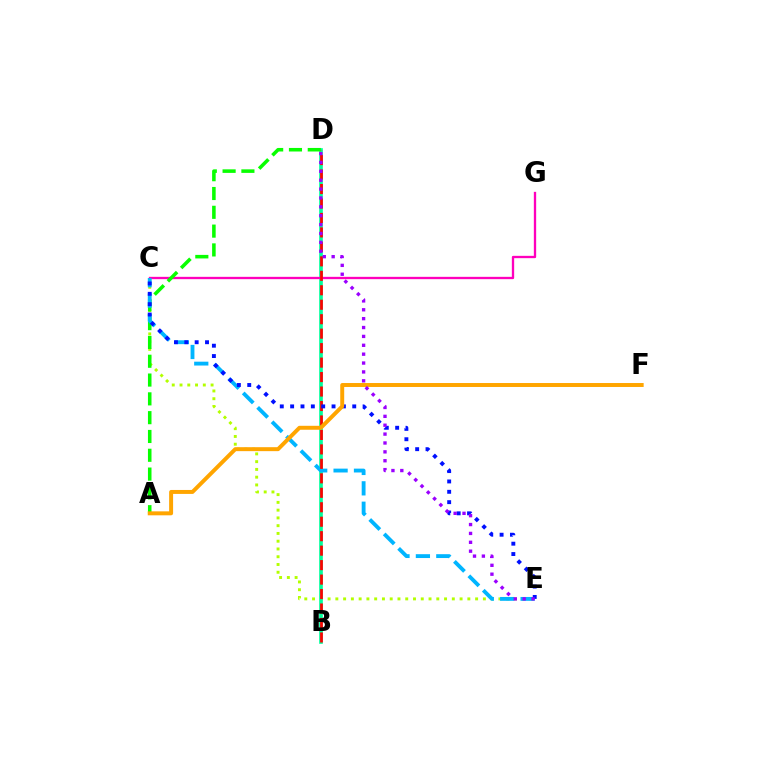{('C', 'E'): [{'color': '#b3ff00', 'line_style': 'dotted', 'thickness': 2.11}, {'color': '#00b5ff', 'line_style': 'dashed', 'thickness': 2.77}, {'color': '#0010ff', 'line_style': 'dotted', 'thickness': 2.81}], ('B', 'D'): [{'color': '#00ff9d', 'line_style': 'solid', 'thickness': 2.63}, {'color': '#ff0000', 'line_style': 'dashed', 'thickness': 1.97}], ('C', 'G'): [{'color': '#ff00bd', 'line_style': 'solid', 'thickness': 1.67}], ('A', 'D'): [{'color': '#08ff00', 'line_style': 'dashed', 'thickness': 2.55}], ('A', 'F'): [{'color': '#ffa500', 'line_style': 'solid', 'thickness': 2.85}], ('D', 'E'): [{'color': '#9b00ff', 'line_style': 'dotted', 'thickness': 2.41}]}